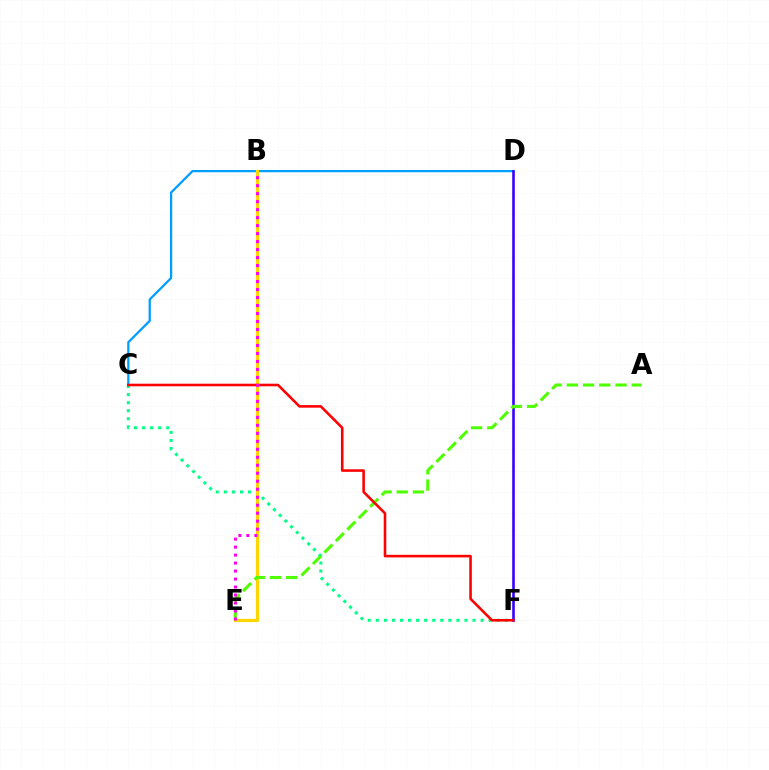{('C', 'D'): [{'color': '#009eff', 'line_style': 'solid', 'thickness': 1.62}], ('C', 'F'): [{'color': '#00ff86', 'line_style': 'dotted', 'thickness': 2.19}, {'color': '#ff0000', 'line_style': 'solid', 'thickness': 1.86}], ('D', 'F'): [{'color': '#3700ff', 'line_style': 'solid', 'thickness': 1.88}], ('B', 'E'): [{'color': '#ffd500', 'line_style': 'solid', 'thickness': 2.31}, {'color': '#ff00ed', 'line_style': 'dotted', 'thickness': 2.17}], ('A', 'E'): [{'color': '#4fff00', 'line_style': 'dashed', 'thickness': 2.2}]}